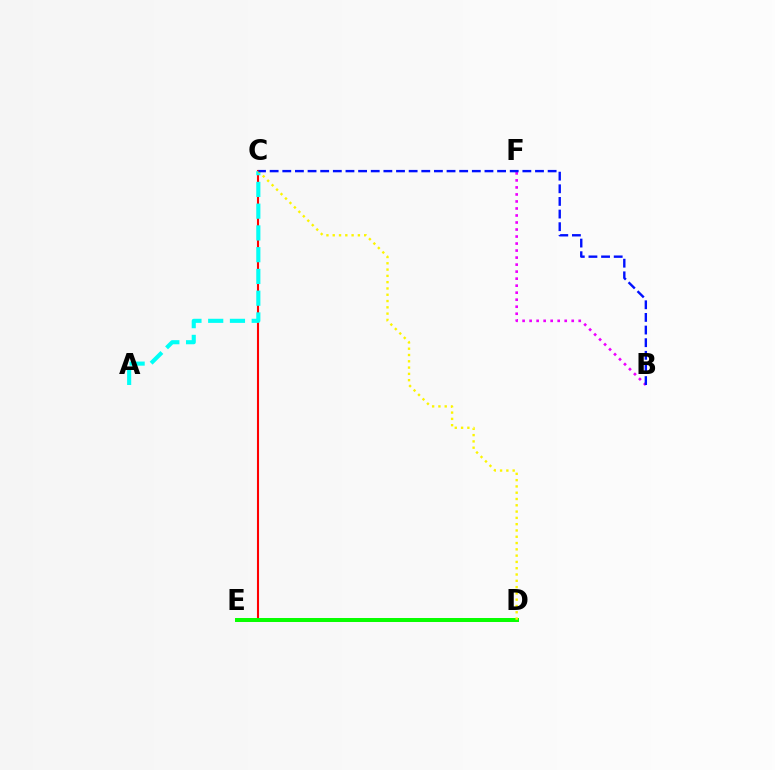{('C', 'E'): [{'color': '#ff0000', 'line_style': 'solid', 'thickness': 1.51}], ('B', 'F'): [{'color': '#ee00ff', 'line_style': 'dotted', 'thickness': 1.91}], ('D', 'E'): [{'color': '#08ff00', 'line_style': 'solid', 'thickness': 2.87}], ('A', 'C'): [{'color': '#00fff6', 'line_style': 'dashed', 'thickness': 2.96}], ('C', 'D'): [{'color': '#fcf500', 'line_style': 'dotted', 'thickness': 1.71}], ('B', 'C'): [{'color': '#0010ff', 'line_style': 'dashed', 'thickness': 1.72}]}